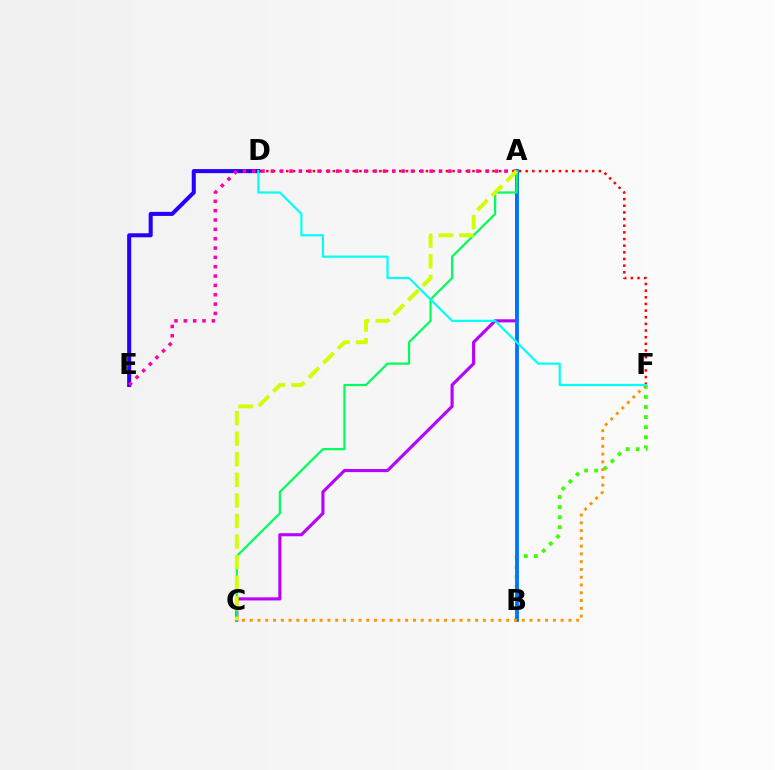{('D', 'F'): [{'color': '#ff0000', 'line_style': 'dotted', 'thickness': 1.81}, {'color': '#00fff6', 'line_style': 'solid', 'thickness': 1.58}], ('D', 'E'): [{'color': '#2500ff', 'line_style': 'solid', 'thickness': 2.9}], ('B', 'F'): [{'color': '#3dff00', 'line_style': 'dotted', 'thickness': 2.73}], ('A', 'C'): [{'color': '#b900ff', 'line_style': 'solid', 'thickness': 2.24}, {'color': '#00ff5c', 'line_style': 'solid', 'thickness': 1.61}, {'color': '#d1ff00', 'line_style': 'dashed', 'thickness': 2.79}], ('A', 'E'): [{'color': '#ff00ac', 'line_style': 'dotted', 'thickness': 2.54}], ('A', 'B'): [{'color': '#0074ff', 'line_style': 'solid', 'thickness': 2.73}], ('C', 'F'): [{'color': '#ff9400', 'line_style': 'dotted', 'thickness': 2.11}]}